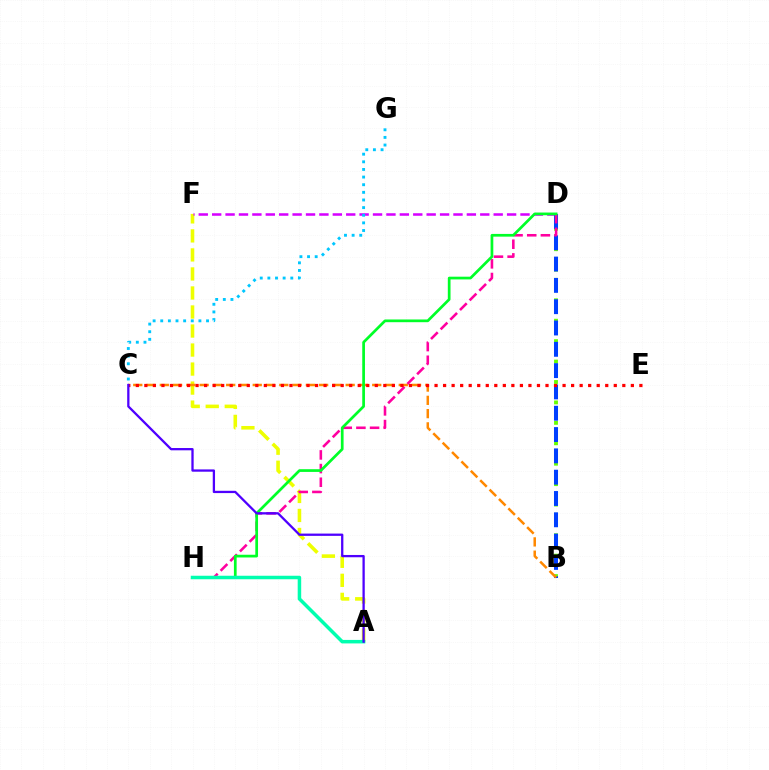{('B', 'D'): [{'color': '#66ff00', 'line_style': 'dotted', 'thickness': 2.78}, {'color': '#003fff', 'line_style': 'dashed', 'thickness': 2.9}], ('A', 'F'): [{'color': '#eeff00', 'line_style': 'dashed', 'thickness': 2.58}], ('D', 'F'): [{'color': '#d600ff', 'line_style': 'dashed', 'thickness': 1.82}], ('B', 'C'): [{'color': '#ff8800', 'line_style': 'dashed', 'thickness': 1.8}], ('D', 'H'): [{'color': '#ff00a0', 'line_style': 'dashed', 'thickness': 1.86}, {'color': '#00ff27', 'line_style': 'solid', 'thickness': 1.96}], ('C', 'E'): [{'color': '#ff0000', 'line_style': 'dotted', 'thickness': 2.32}], ('A', 'H'): [{'color': '#00ffaf', 'line_style': 'solid', 'thickness': 2.52}], ('C', 'G'): [{'color': '#00c7ff', 'line_style': 'dotted', 'thickness': 2.07}], ('A', 'C'): [{'color': '#4f00ff', 'line_style': 'solid', 'thickness': 1.65}]}